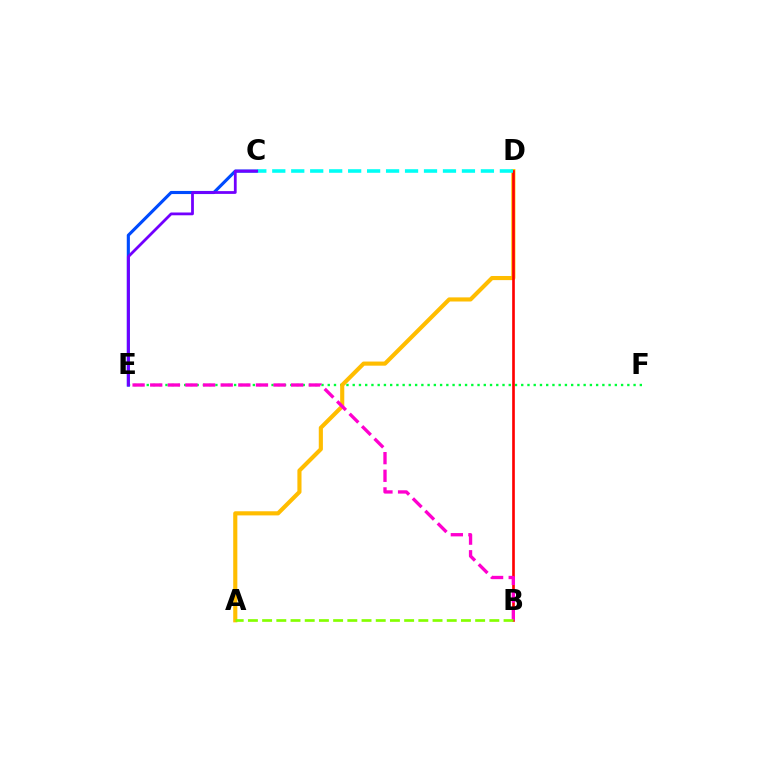{('E', 'F'): [{'color': '#00ff39', 'line_style': 'dotted', 'thickness': 1.7}], ('C', 'E'): [{'color': '#004bff', 'line_style': 'solid', 'thickness': 2.24}, {'color': '#7200ff', 'line_style': 'solid', 'thickness': 2.0}], ('A', 'D'): [{'color': '#ffbd00', 'line_style': 'solid', 'thickness': 2.97}], ('B', 'D'): [{'color': '#ff0000', 'line_style': 'solid', 'thickness': 1.9}], ('C', 'D'): [{'color': '#00fff6', 'line_style': 'dashed', 'thickness': 2.58}], ('B', 'E'): [{'color': '#ff00cf', 'line_style': 'dashed', 'thickness': 2.39}], ('A', 'B'): [{'color': '#84ff00', 'line_style': 'dashed', 'thickness': 1.93}]}